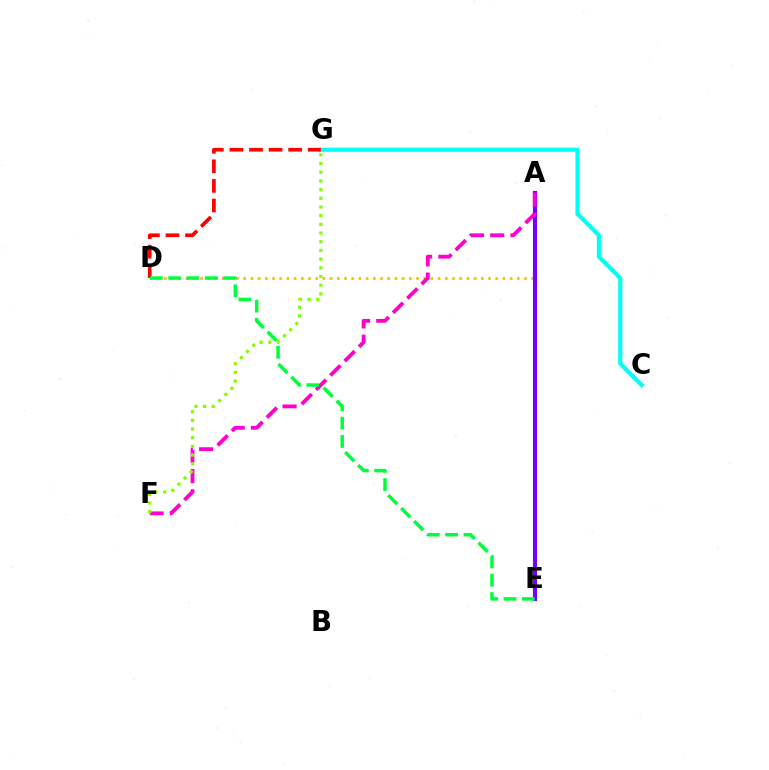{('C', 'G'): [{'color': '#00fff6', 'line_style': 'solid', 'thickness': 2.99}], ('A', 'E'): [{'color': '#004bff', 'line_style': 'dotted', 'thickness': 2.75}, {'color': '#7200ff', 'line_style': 'solid', 'thickness': 2.96}], ('A', 'D'): [{'color': '#ffbd00', 'line_style': 'dotted', 'thickness': 1.96}], ('A', 'F'): [{'color': '#ff00cf', 'line_style': 'dashed', 'thickness': 2.75}], ('D', 'G'): [{'color': '#ff0000', 'line_style': 'dashed', 'thickness': 2.66}], ('D', 'E'): [{'color': '#00ff39', 'line_style': 'dashed', 'thickness': 2.49}], ('F', 'G'): [{'color': '#84ff00', 'line_style': 'dotted', 'thickness': 2.36}]}